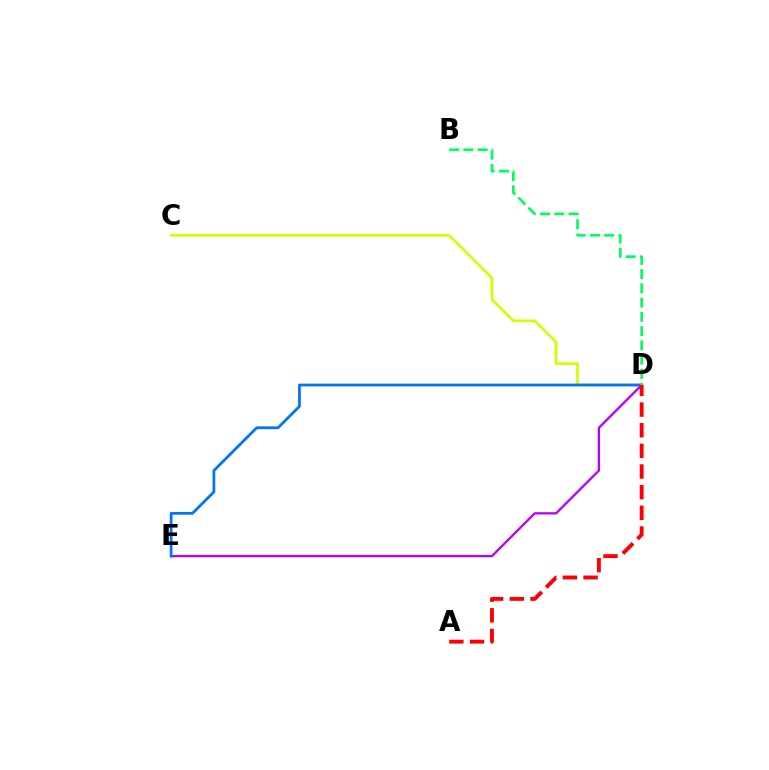{('C', 'D'): [{'color': '#d1ff00', 'line_style': 'solid', 'thickness': 1.94}], ('D', 'E'): [{'color': '#b900ff', 'line_style': 'solid', 'thickness': 1.68}, {'color': '#0074ff', 'line_style': 'solid', 'thickness': 2.0}], ('B', 'D'): [{'color': '#00ff5c', 'line_style': 'dashed', 'thickness': 1.94}], ('A', 'D'): [{'color': '#ff0000', 'line_style': 'dashed', 'thickness': 2.81}]}